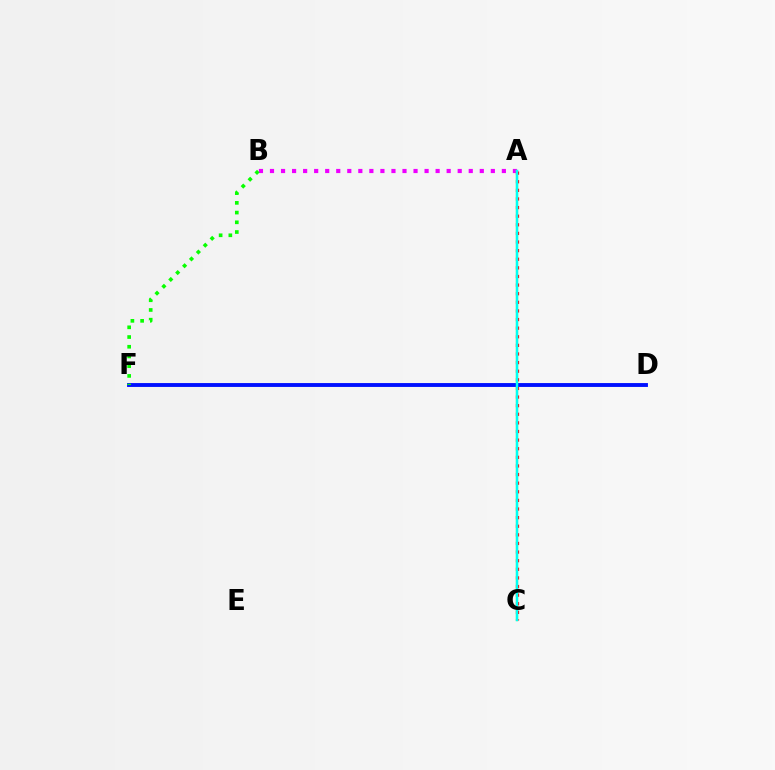{('A', 'B'): [{'color': '#ee00ff', 'line_style': 'dotted', 'thickness': 3.0}], ('A', 'C'): [{'color': '#fcf500', 'line_style': 'solid', 'thickness': 1.6}, {'color': '#ff0000', 'line_style': 'dotted', 'thickness': 2.34}, {'color': '#00fff6', 'line_style': 'solid', 'thickness': 1.77}], ('D', 'F'): [{'color': '#0010ff', 'line_style': 'solid', 'thickness': 2.79}], ('B', 'F'): [{'color': '#08ff00', 'line_style': 'dotted', 'thickness': 2.64}]}